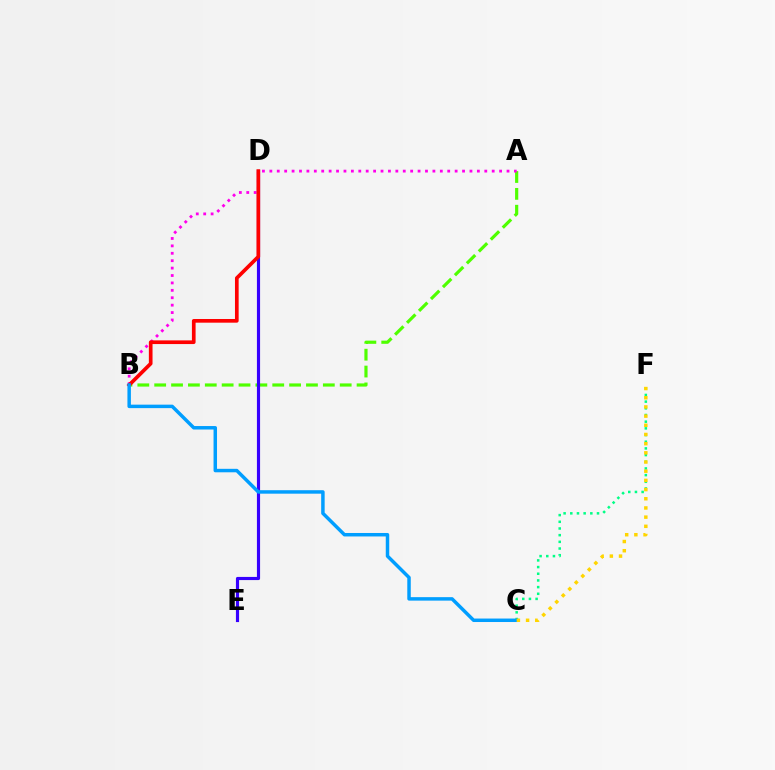{('A', 'B'): [{'color': '#4fff00', 'line_style': 'dashed', 'thickness': 2.29}, {'color': '#ff00ed', 'line_style': 'dotted', 'thickness': 2.01}], ('D', 'E'): [{'color': '#3700ff', 'line_style': 'solid', 'thickness': 2.27}], ('C', 'F'): [{'color': '#00ff86', 'line_style': 'dotted', 'thickness': 1.81}, {'color': '#ffd500', 'line_style': 'dotted', 'thickness': 2.5}], ('B', 'D'): [{'color': '#ff0000', 'line_style': 'solid', 'thickness': 2.65}], ('B', 'C'): [{'color': '#009eff', 'line_style': 'solid', 'thickness': 2.5}]}